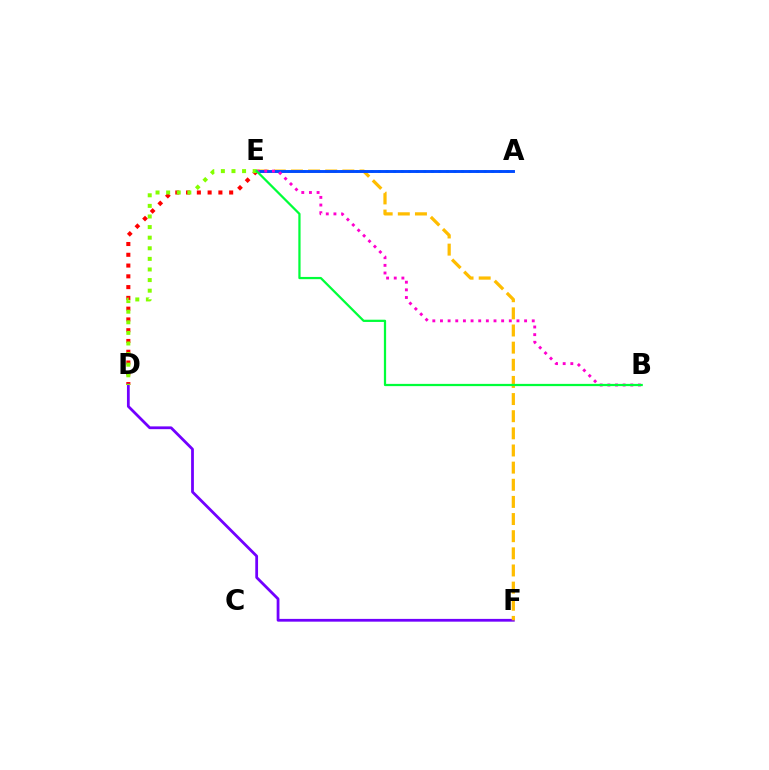{('A', 'E'): [{'color': '#00fff6', 'line_style': 'dotted', 'thickness': 2.05}, {'color': '#004bff', 'line_style': 'solid', 'thickness': 2.1}], ('D', 'E'): [{'color': '#ff0000', 'line_style': 'dotted', 'thickness': 2.93}, {'color': '#84ff00', 'line_style': 'dotted', 'thickness': 2.88}], ('D', 'F'): [{'color': '#7200ff', 'line_style': 'solid', 'thickness': 2.0}], ('E', 'F'): [{'color': '#ffbd00', 'line_style': 'dashed', 'thickness': 2.33}], ('B', 'E'): [{'color': '#ff00cf', 'line_style': 'dotted', 'thickness': 2.08}, {'color': '#00ff39', 'line_style': 'solid', 'thickness': 1.61}]}